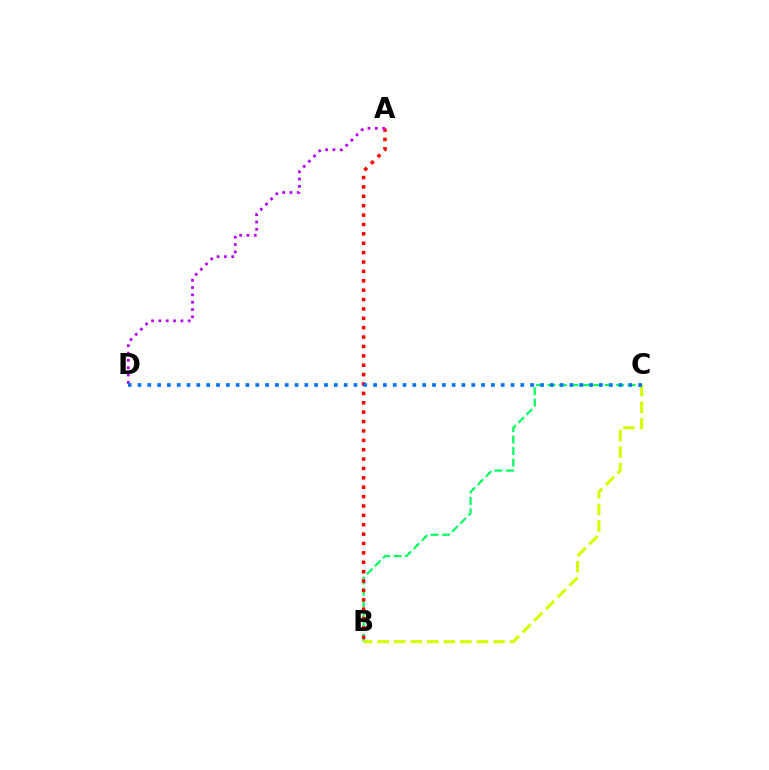{('B', 'C'): [{'color': '#00ff5c', 'line_style': 'dashed', 'thickness': 1.56}, {'color': '#d1ff00', 'line_style': 'dashed', 'thickness': 2.25}], ('A', 'B'): [{'color': '#ff0000', 'line_style': 'dotted', 'thickness': 2.55}], ('A', 'D'): [{'color': '#b900ff', 'line_style': 'dotted', 'thickness': 1.99}], ('C', 'D'): [{'color': '#0074ff', 'line_style': 'dotted', 'thickness': 2.67}]}